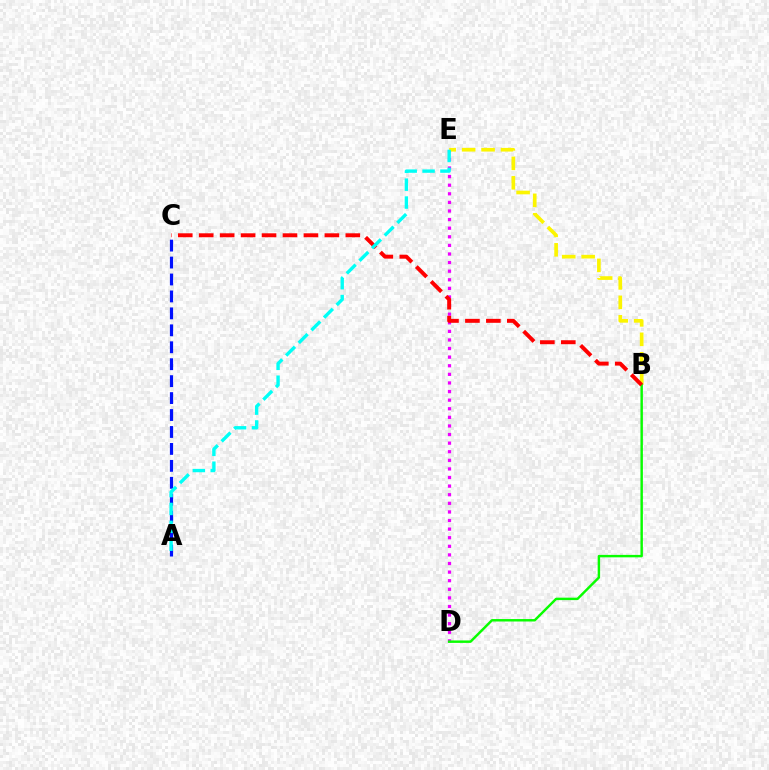{('D', 'E'): [{'color': '#ee00ff', 'line_style': 'dotted', 'thickness': 2.34}], ('B', 'E'): [{'color': '#fcf500', 'line_style': 'dashed', 'thickness': 2.64}], ('B', 'D'): [{'color': '#08ff00', 'line_style': 'solid', 'thickness': 1.76}], ('B', 'C'): [{'color': '#ff0000', 'line_style': 'dashed', 'thickness': 2.85}], ('A', 'C'): [{'color': '#0010ff', 'line_style': 'dashed', 'thickness': 2.3}], ('A', 'E'): [{'color': '#00fff6', 'line_style': 'dashed', 'thickness': 2.43}]}